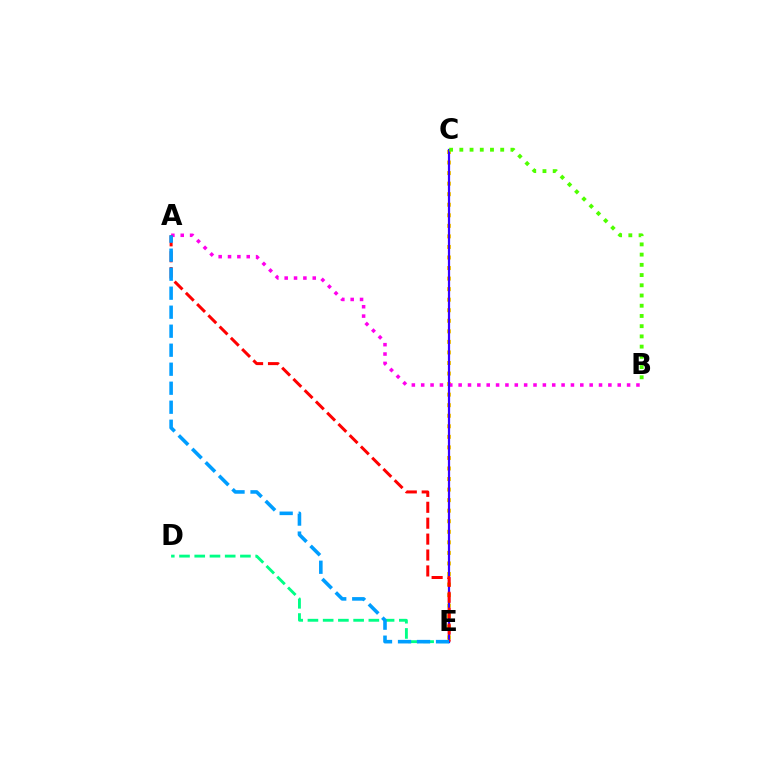{('D', 'E'): [{'color': '#00ff86', 'line_style': 'dashed', 'thickness': 2.07}], ('C', 'E'): [{'color': '#ffd500', 'line_style': 'dotted', 'thickness': 2.87}, {'color': '#3700ff', 'line_style': 'solid', 'thickness': 1.61}], ('A', 'B'): [{'color': '#ff00ed', 'line_style': 'dotted', 'thickness': 2.54}], ('A', 'E'): [{'color': '#ff0000', 'line_style': 'dashed', 'thickness': 2.16}, {'color': '#009eff', 'line_style': 'dashed', 'thickness': 2.58}], ('B', 'C'): [{'color': '#4fff00', 'line_style': 'dotted', 'thickness': 2.78}]}